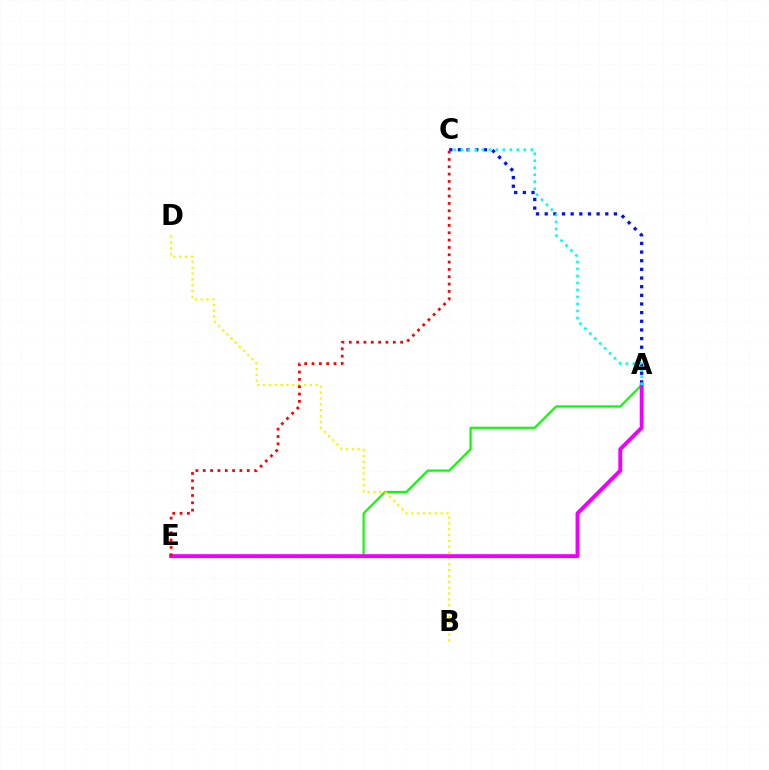{('A', 'E'): [{'color': '#08ff00', 'line_style': 'solid', 'thickness': 1.56}, {'color': '#ee00ff', 'line_style': 'solid', 'thickness': 2.8}], ('B', 'D'): [{'color': '#fcf500', 'line_style': 'dotted', 'thickness': 1.59}], ('A', 'C'): [{'color': '#0010ff', 'line_style': 'dotted', 'thickness': 2.35}, {'color': '#00fff6', 'line_style': 'dotted', 'thickness': 1.9}], ('C', 'E'): [{'color': '#ff0000', 'line_style': 'dotted', 'thickness': 1.99}]}